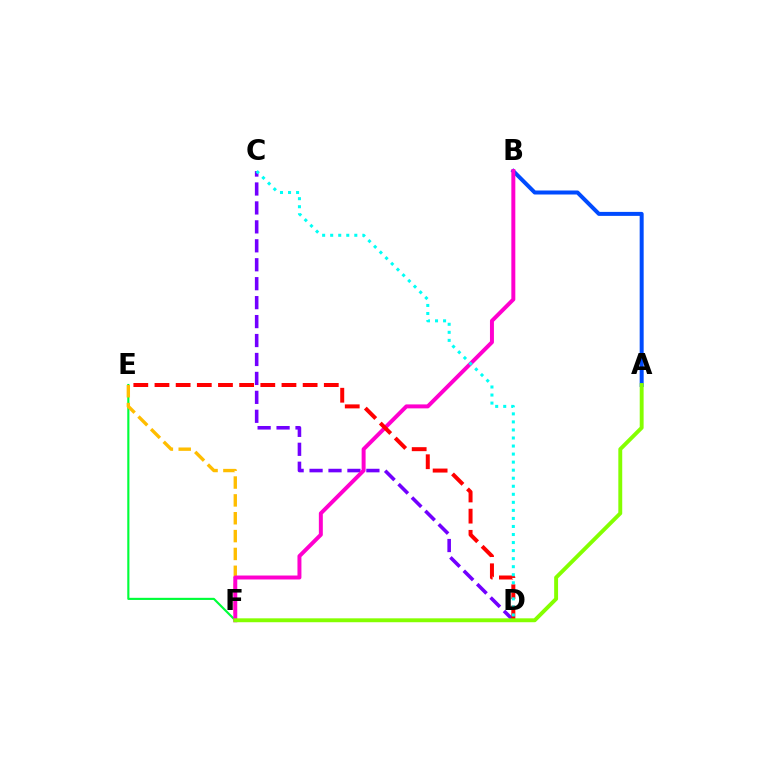{('A', 'B'): [{'color': '#004bff', 'line_style': 'solid', 'thickness': 2.88}], ('E', 'F'): [{'color': '#00ff39', 'line_style': 'solid', 'thickness': 1.54}, {'color': '#ffbd00', 'line_style': 'dashed', 'thickness': 2.43}], ('C', 'D'): [{'color': '#7200ff', 'line_style': 'dashed', 'thickness': 2.57}, {'color': '#00fff6', 'line_style': 'dotted', 'thickness': 2.19}], ('B', 'F'): [{'color': '#ff00cf', 'line_style': 'solid', 'thickness': 2.85}], ('D', 'E'): [{'color': '#ff0000', 'line_style': 'dashed', 'thickness': 2.88}], ('A', 'F'): [{'color': '#84ff00', 'line_style': 'solid', 'thickness': 2.81}]}